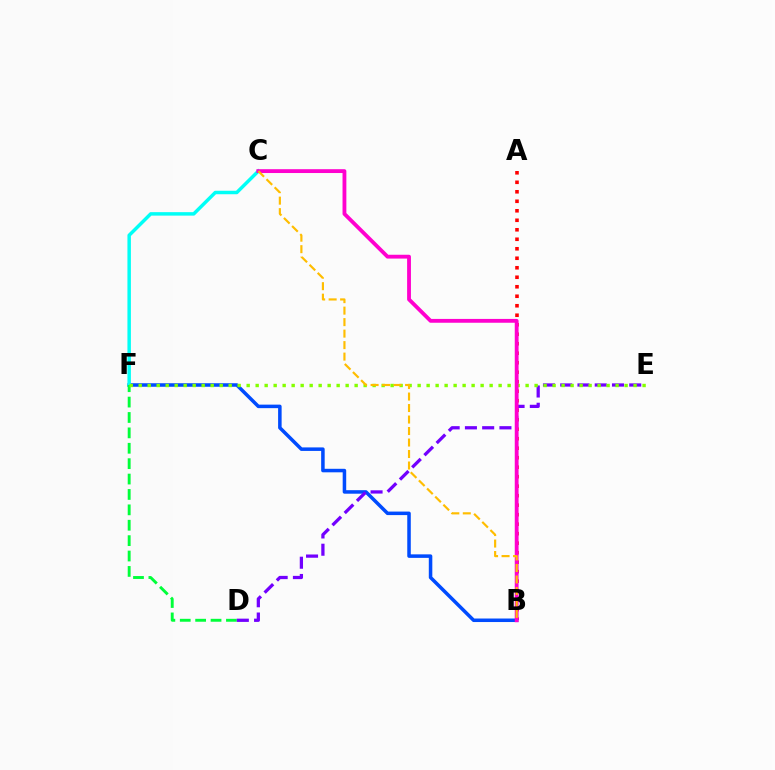{('A', 'B'): [{'color': '#ff0000', 'line_style': 'dotted', 'thickness': 2.58}], ('B', 'F'): [{'color': '#004bff', 'line_style': 'solid', 'thickness': 2.54}], ('C', 'F'): [{'color': '#00fff6', 'line_style': 'solid', 'thickness': 2.5}], ('D', 'F'): [{'color': '#00ff39', 'line_style': 'dashed', 'thickness': 2.09}], ('D', 'E'): [{'color': '#7200ff', 'line_style': 'dashed', 'thickness': 2.34}], ('E', 'F'): [{'color': '#84ff00', 'line_style': 'dotted', 'thickness': 2.44}], ('B', 'C'): [{'color': '#ff00cf', 'line_style': 'solid', 'thickness': 2.76}, {'color': '#ffbd00', 'line_style': 'dashed', 'thickness': 1.56}]}